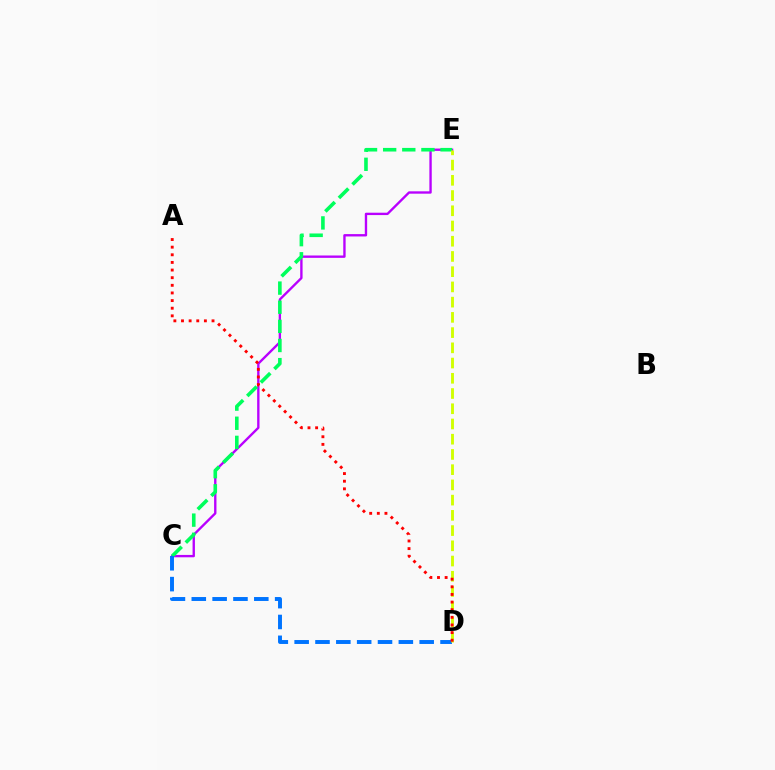{('C', 'E'): [{'color': '#b900ff', 'line_style': 'solid', 'thickness': 1.7}, {'color': '#00ff5c', 'line_style': 'dashed', 'thickness': 2.6}], ('C', 'D'): [{'color': '#0074ff', 'line_style': 'dashed', 'thickness': 2.83}], ('D', 'E'): [{'color': '#d1ff00', 'line_style': 'dashed', 'thickness': 2.07}], ('A', 'D'): [{'color': '#ff0000', 'line_style': 'dotted', 'thickness': 2.07}]}